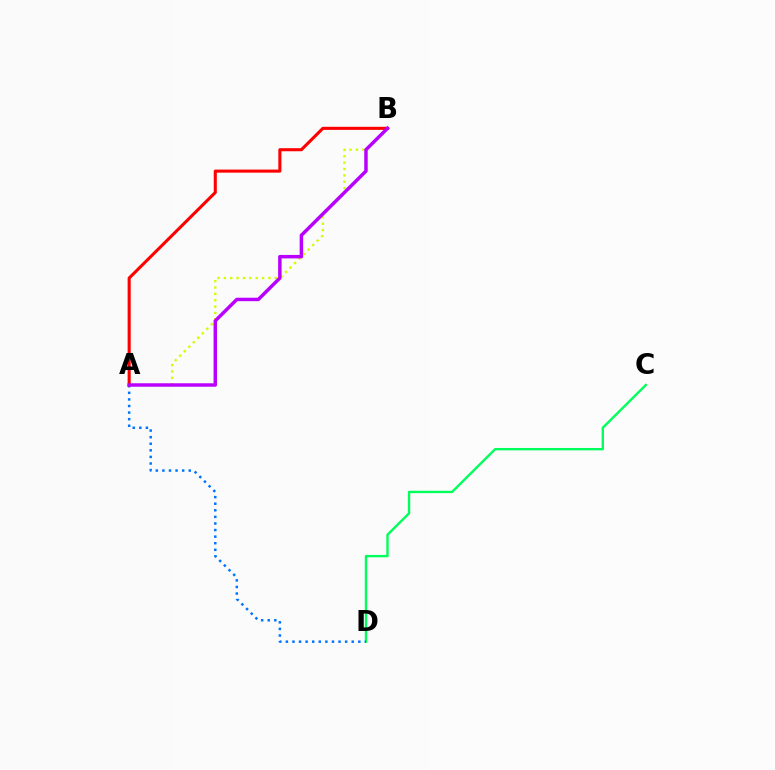{('C', 'D'): [{'color': '#00ff5c', 'line_style': 'solid', 'thickness': 1.71}], ('A', 'B'): [{'color': '#d1ff00', 'line_style': 'dotted', 'thickness': 1.73}, {'color': '#ff0000', 'line_style': 'solid', 'thickness': 2.21}, {'color': '#b900ff', 'line_style': 'solid', 'thickness': 2.49}], ('A', 'D'): [{'color': '#0074ff', 'line_style': 'dotted', 'thickness': 1.79}]}